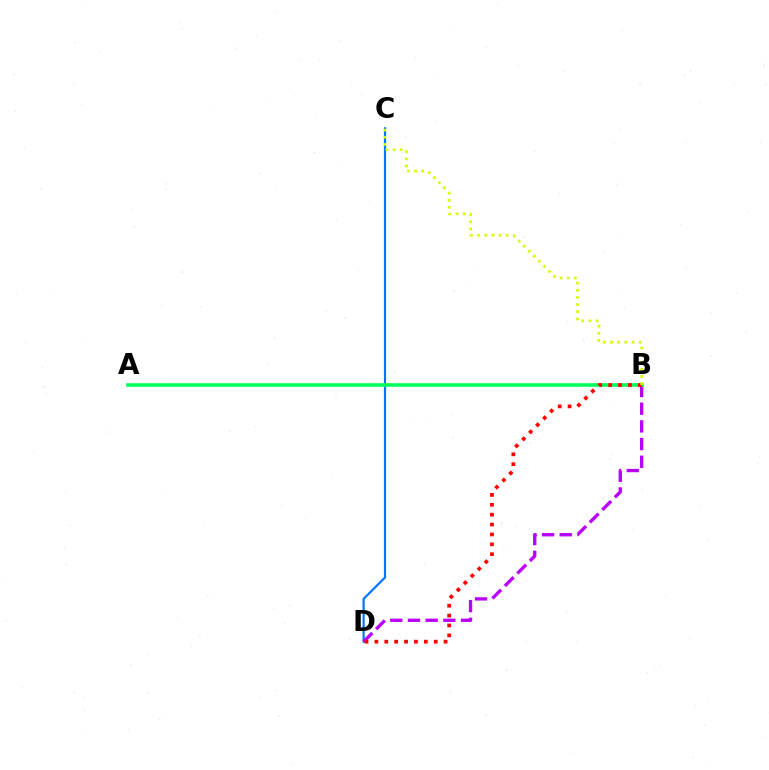{('C', 'D'): [{'color': '#0074ff', 'line_style': 'solid', 'thickness': 1.56}], ('B', 'D'): [{'color': '#b900ff', 'line_style': 'dashed', 'thickness': 2.4}, {'color': '#ff0000', 'line_style': 'dotted', 'thickness': 2.69}], ('A', 'B'): [{'color': '#00ff5c', 'line_style': 'solid', 'thickness': 2.58}], ('B', 'C'): [{'color': '#d1ff00', 'line_style': 'dotted', 'thickness': 1.95}]}